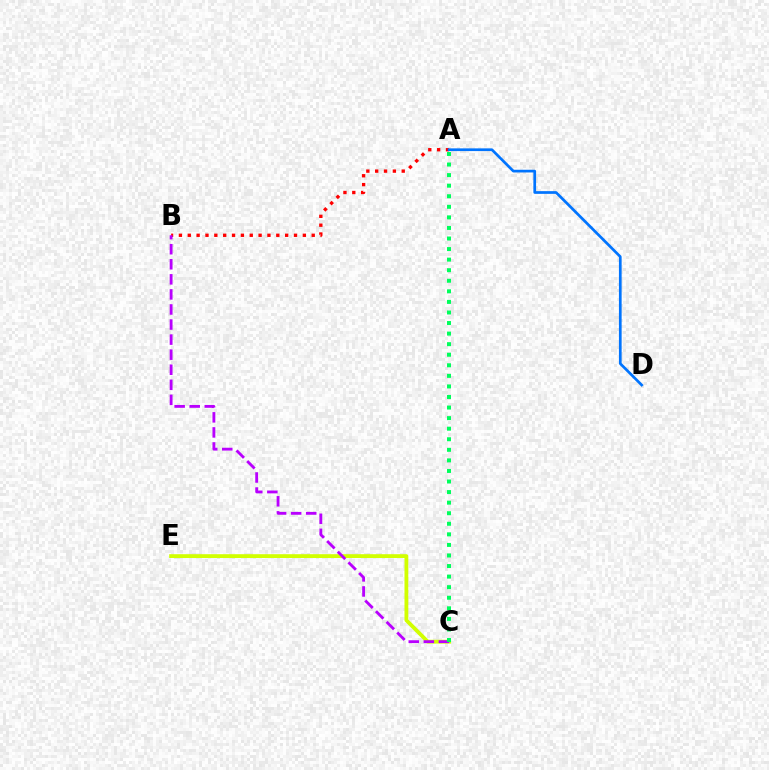{('A', 'B'): [{'color': '#ff0000', 'line_style': 'dotted', 'thickness': 2.41}], ('C', 'E'): [{'color': '#d1ff00', 'line_style': 'solid', 'thickness': 2.75}], ('B', 'C'): [{'color': '#b900ff', 'line_style': 'dashed', 'thickness': 2.05}], ('A', 'D'): [{'color': '#0074ff', 'line_style': 'solid', 'thickness': 1.95}], ('A', 'C'): [{'color': '#00ff5c', 'line_style': 'dotted', 'thickness': 2.87}]}